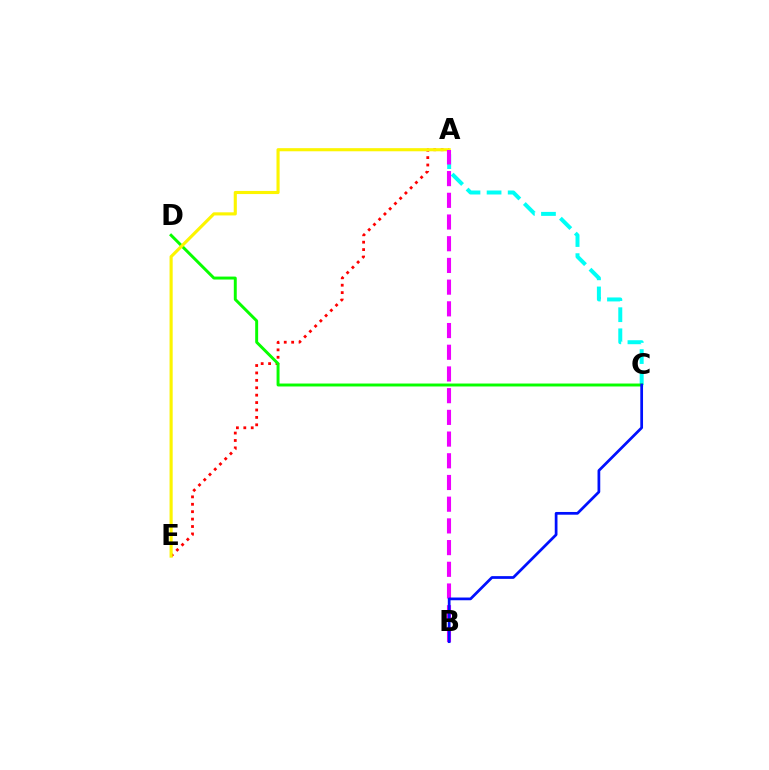{('A', 'C'): [{'color': '#00fff6', 'line_style': 'dashed', 'thickness': 2.86}], ('A', 'E'): [{'color': '#ff0000', 'line_style': 'dotted', 'thickness': 2.01}, {'color': '#fcf500', 'line_style': 'solid', 'thickness': 2.25}], ('C', 'D'): [{'color': '#08ff00', 'line_style': 'solid', 'thickness': 2.12}], ('A', 'B'): [{'color': '#ee00ff', 'line_style': 'dashed', 'thickness': 2.95}], ('B', 'C'): [{'color': '#0010ff', 'line_style': 'solid', 'thickness': 1.97}]}